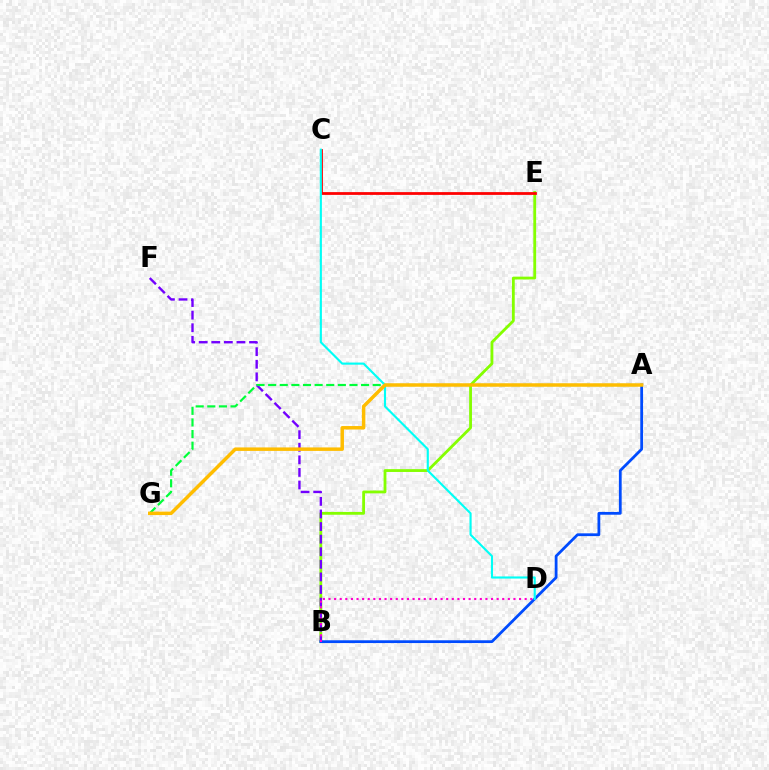{('B', 'E'): [{'color': '#84ff00', 'line_style': 'solid', 'thickness': 2.03}], ('B', 'F'): [{'color': '#7200ff', 'line_style': 'dashed', 'thickness': 1.71}], ('A', 'B'): [{'color': '#004bff', 'line_style': 'solid', 'thickness': 2.0}], ('C', 'E'): [{'color': '#ff0000', 'line_style': 'solid', 'thickness': 2.0}], ('A', 'G'): [{'color': '#00ff39', 'line_style': 'dashed', 'thickness': 1.58}, {'color': '#ffbd00', 'line_style': 'solid', 'thickness': 2.5}], ('B', 'D'): [{'color': '#ff00cf', 'line_style': 'dotted', 'thickness': 1.52}], ('C', 'D'): [{'color': '#00fff6', 'line_style': 'solid', 'thickness': 1.54}]}